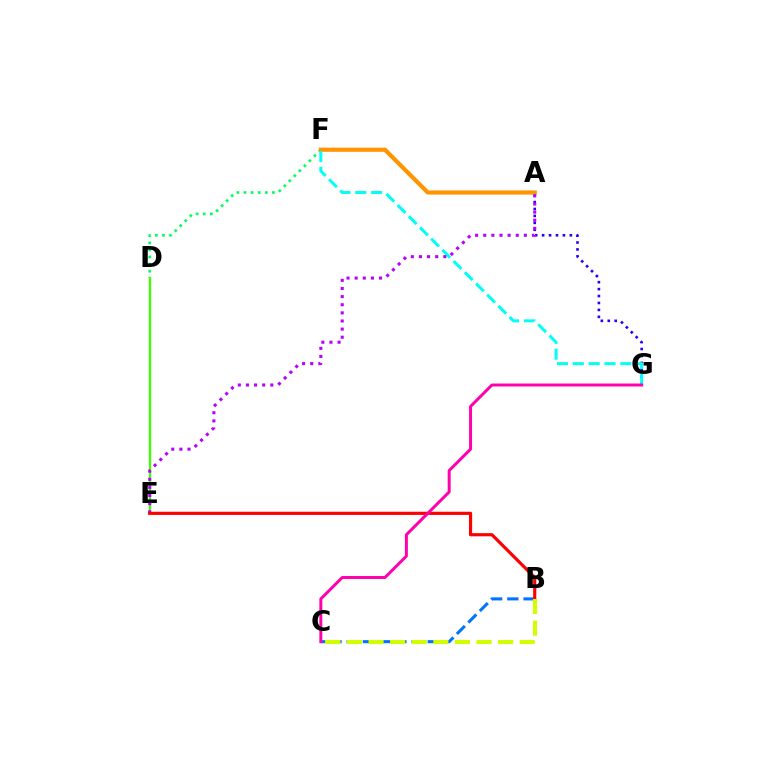{('A', 'G'): [{'color': '#2500ff', 'line_style': 'dotted', 'thickness': 1.88}], ('B', 'C'): [{'color': '#0074ff', 'line_style': 'dashed', 'thickness': 2.2}, {'color': '#d1ff00', 'line_style': 'dashed', 'thickness': 2.93}], ('D', 'F'): [{'color': '#00ff5c', 'line_style': 'dotted', 'thickness': 1.93}], ('D', 'E'): [{'color': '#3dff00', 'line_style': 'solid', 'thickness': 1.66}], ('A', 'F'): [{'color': '#ff9400', 'line_style': 'solid', 'thickness': 2.99}], ('F', 'G'): [{'color': '#00fff6', 'line_style': 'dashed', 'thickness': 2.15}], ('A', 'E'): [{'color': '#b900ff', 'line_style': 'dotted', 'thickness': 2.21}], ('B', 'E'): [{'color': '#ff0000', 'line_style': 'solid', 'thickness': 2.28}], ('C', 'G'): [{'color': '#ff00ac', 'line_style': 'solid', 'thickness': 2.13}]}